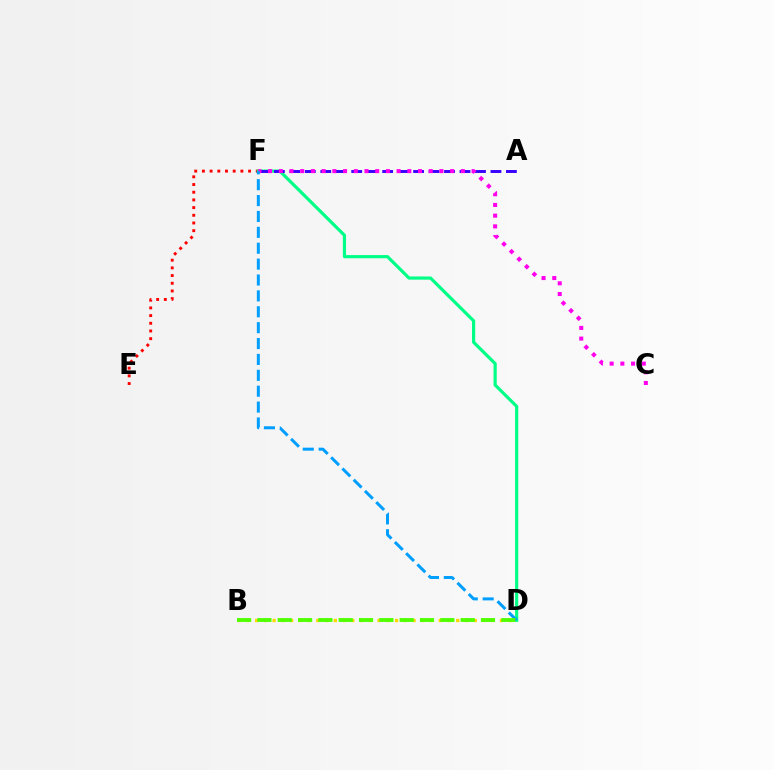{('E', 'F'): [{'color': '#ff0000', 'line_style': 'dotted', 'thickness': 2.09}], ('B', 'D'): [{'color': '#ffd500', 'line_style': 'dotted', 'thickness': 2.38}, {'color': '#4fff00', 'line_style': 'dashed', 'thickness': 2.76}], ('D', 'F'): [{'color': '#00ff86', 'line_style': 'solid', 'thickness': 2.29}, {'color': '#009eff', 'line_style': 'dashed', 'thickness': 2.16}], ('A', 'F'): [{'color': '#3700ff', 'line_style': 'dashed', 'thickness': 2.1}], ('C', 'F'): [{'color': '#ff00ed', 'line_style': 'dotted', 'thickness': 2.91}]}